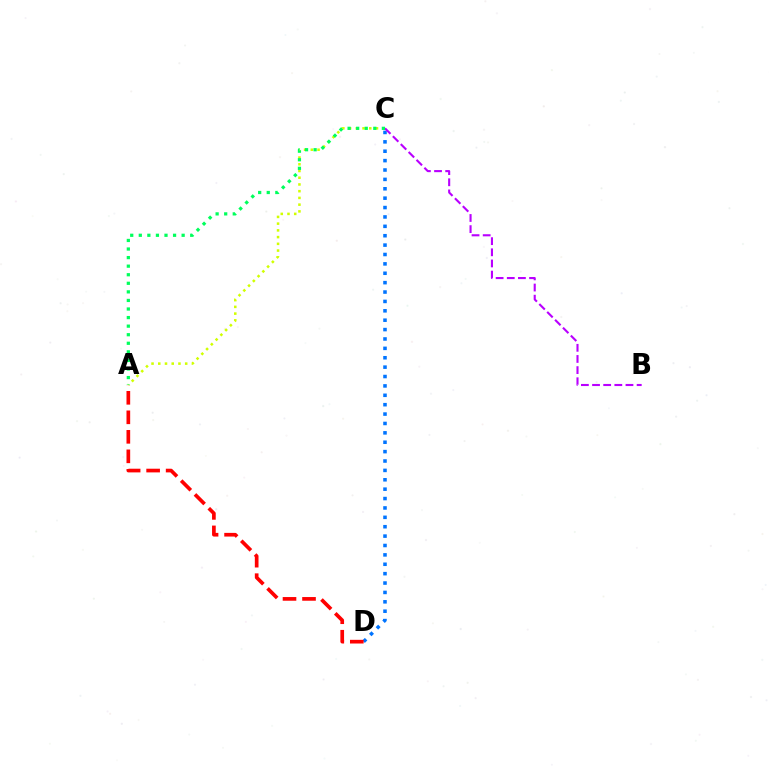{('A', 'C'): [{'color': '#d1ff00', 'line_style': 'dotted', 'thickness': 1.83}, {'color': '#00ff5c', 'line_style': 'dotted', 'thickness': 2.33}], ('C', 'D'): [{'color': '#0074ff', 'line_style': 'dotted', 'thickness': 2.55}], ('B', 'C'): [{'color': '#b900ff', 'line_style': 'dashed', 'thickness': 1.51}], ('A', 'D'): [{'color': '#ff0000', 'line_style': 'dashed', 'thickness': 2.65}]}